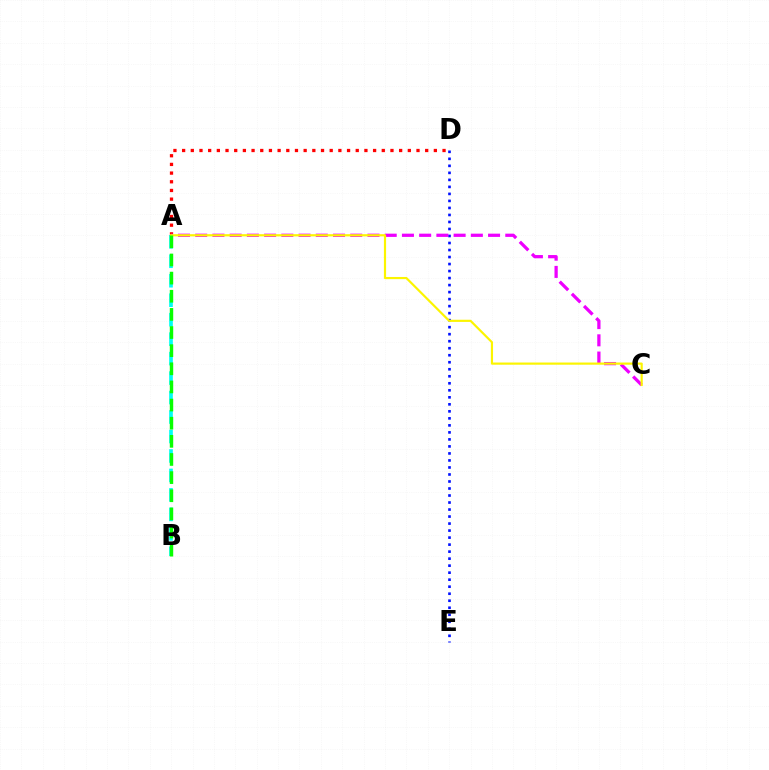{('A', 'B'): [{'color': '#00fff6', 'line_style': 'dashed', 'thickness': 2.65}, {'color': '#08ff00', 'line_style': 'dashed', 'thickness': 2.46}], ('A', 'D'): [{'color': '#ff0000', 'line_style': 'dotted', 'thickness': 2.36}], ('D', 'E'): [{'color': '#0010ff', 'line_style': 'dotted', 'thickness': 1.91}], ('A', 'C'): [{'color': '#ee00ff', 'line_style': 'dashed', 'thickness': 2.34}, {'color': '#fcf500', 'line_style': 'solid', 'thickness': 1.57}]}